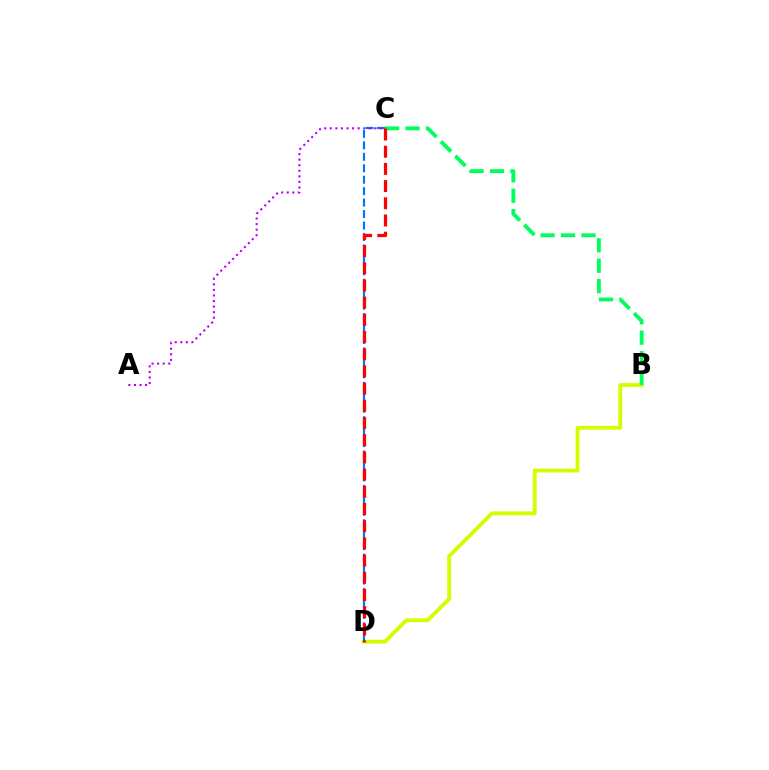{('B', 'D'): [{'color': '#d1ff00', 'line_style': 'solid', 'thickness': 2.77}], ('C', 'D'): [{'color': '#0074ff', 'line_style': 'dashed', 'thickness': 1.56}, {'color': '#ff0000', 'line_style': 'dashed', 'thickness': 2.34}], ('B', 'C'): [{'color': '#00ff5c', 'line_style': 'dashed', 'thickness': 2.78}], ('A', 'C'): [{'color': '#b900ff', 'line_style': 'dotted', 'thickness': 1.51}]}